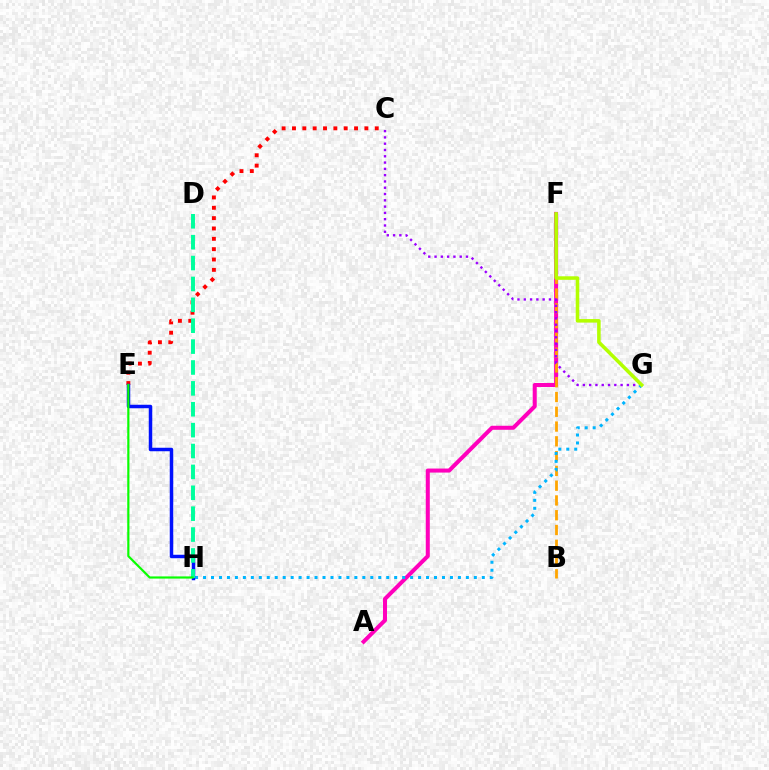{('A', 'F'): [{'color': '#ff00bd', 'line_style': 'solid', 'thickness': 2.9}], ('B', 'F'): [{'color': '#ffa500', 'line_style': 'dashed', 'thickness': 2.01}], ('C', 'E'): [{'color': '#ff0000', 'line_style': 'dotted', 'thickness': 2.81}], ('C', 'G'): [{'color': '#9b00ff', 'line_style': 'dotted', 'thickness': 1.71}], ('G', 'H'): [{'color': '#00b5ff', 'line_style': 'dotted', 'thickness': 2.16}], ('E', 'H'): [{'color': '#0010ff', 'line_style': 'solid', 'thickness': 2.51}, {'color': '#08ff00', 'line_style': 'solid', 'thickness': 1.57}], ('D', 'H'): [{'color': '#00ff9d', 'line_style': 'dashed', 'thickness': 2.84}], ('F', 'G'): [{'color': '#b3ff00', 'line_style': 'solid', 'thickness': 2.55}]}